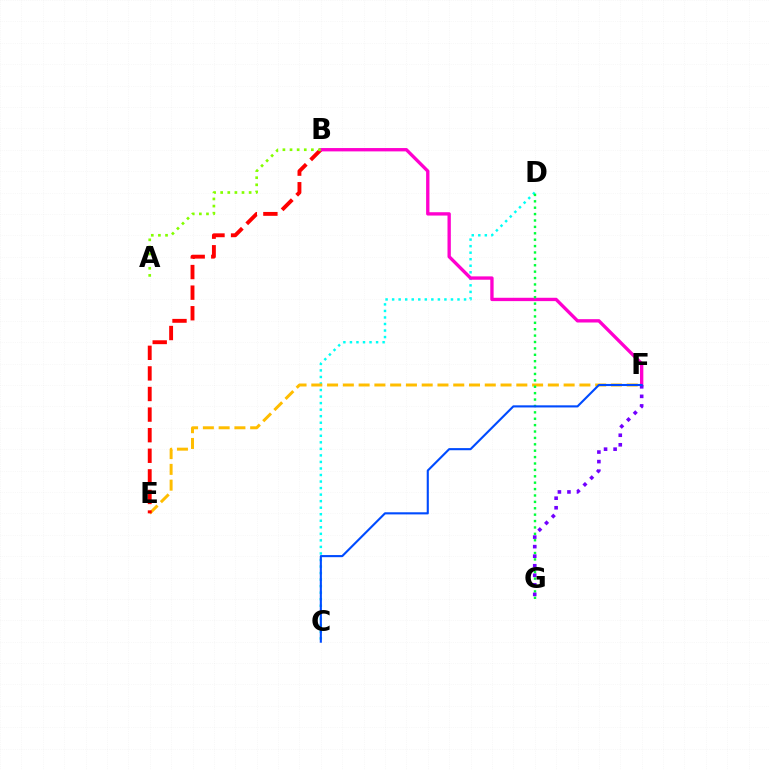{('C', 'D'): [{'color': '#00fff6', 'line_style': 'dotted', 'thickness': 1.78}], ('E', 'F'): [{'color': '#ffbd00', 'line_style': 'dashed', 'thickness': 2.14}], ('B', 'E'): [{'color': '#ff0000', 'line_style': 'dashed', 'thickness': 2.8}], ('B', 'F'): [{'color': '#ff00cf', 'line_style': 'solid', 'thickness': 2.4}], ('D', 'G'): [{'color': '#00ff39', 'line_style': 'dotted', 'thickness': 1.74}], ('F', 'G'): [{'color': '#7200ff', 'line_style': 'dotted', 'thickness': 2.59}], ('A', 'B'): [{'color': '#84ff00', 'line_style': 'dotted', 'thickness': 1.93}], ('C', 'F'): [{'color': '#004bff', 'line_style': 'solid', 'thickness': 1.53}]}